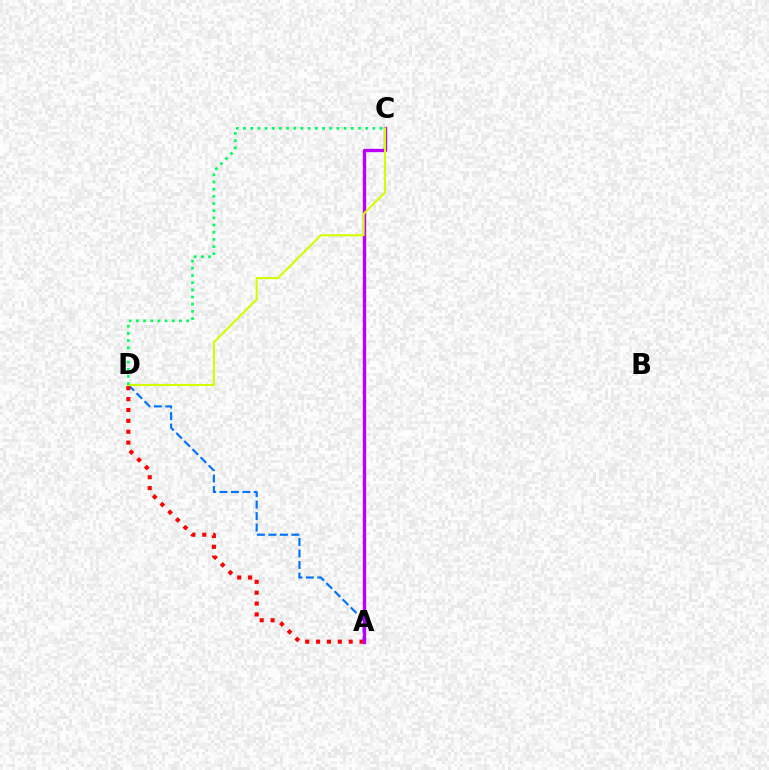{('A', 'D'): [{'color': '#0074ff', 'line_style': 'dashed', 'thickness': 1.56}, {'color': '#ff0000', 'line_style': 'dotted', 'thickness': 2.95}], ('A', 'C'): [{'color': '#b900ff', 'line_style': 'solid', 'thickness': 2.41}], ('C', 'D'): [{'color': '#d1ff00', 'line_style': 'solid', 'thickness': 1.52}, {'color': '#00ff5c', 'line_style': 'dotted', 'thickness': 1.95}]}